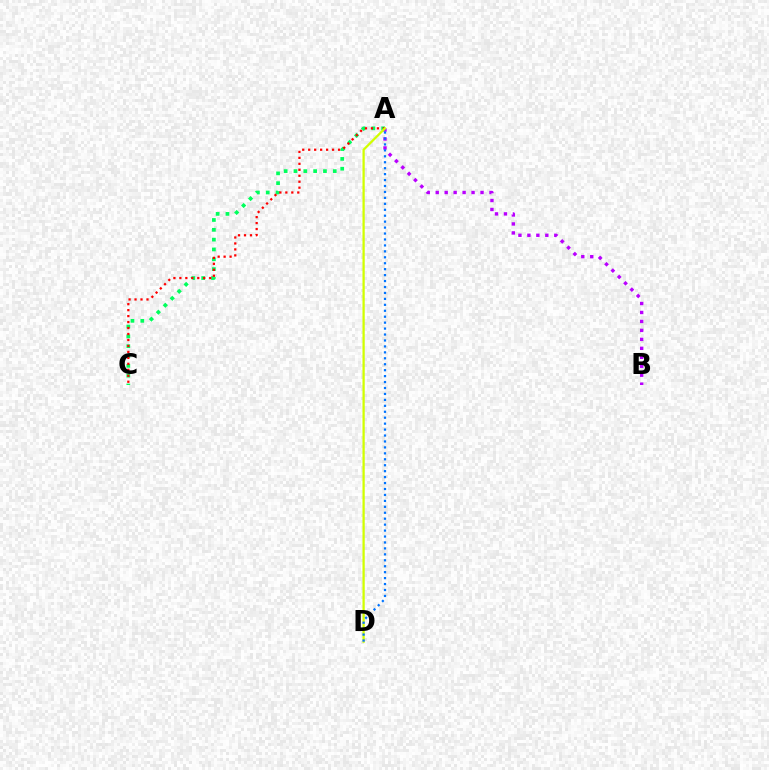{('A', 'C'): [{'color': '#00ff5c', 'line_style': 'dotted', 'thickness': 2.67}, {'color': '#ff0000', 'line_style': 'dotted', 'thickness': 1.62}], ('A', 'B'): [{'color': '#b900ff', 'line_style': 'dotted', 'thickness': 2.44}], ('A', 'D'): [{'color': '#d1ff00', 'line_style': 'solid', 'thickness': 1.63}, {'color': '#0074ff', 'line_style': 'dotted', 'thickness': 1.61}]}